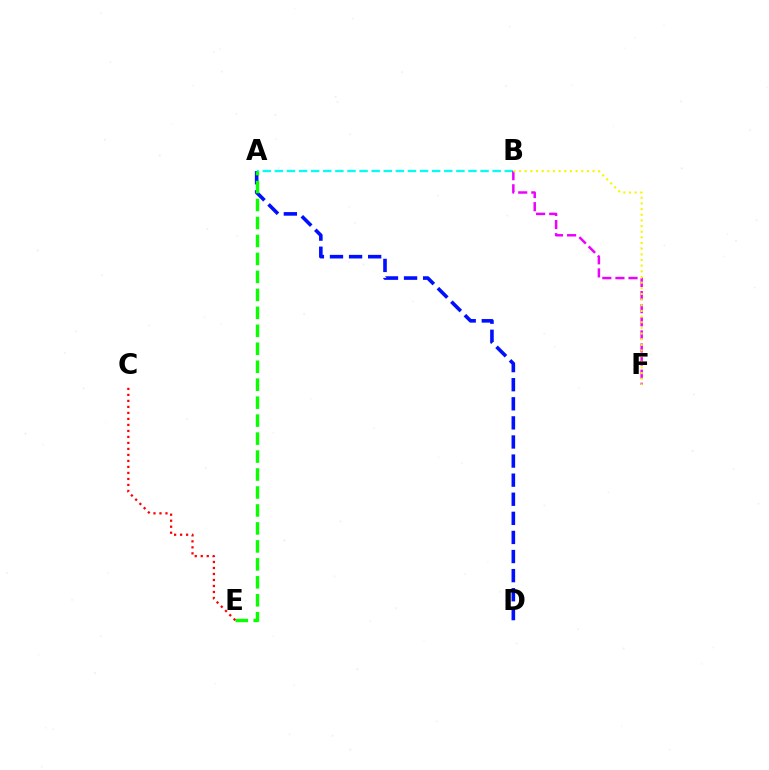{('A', 'D'): [{'color': '#0010ff', 'line_style': 'dashed', 'thickness': 2.59}], ('A', 'B'): [{'color': '#00fff6', 'line_style': 'dashed', 'thickness': 1.64}], ('A', 'E'): [{'color': '#08ff00', 'line_style': 'dashed', 'thickness': 2.44}], ('C', 'E'): [{'color': '#ff0000', 'line_style': 'dotted', 'thickness': 1.63}], ('B', 'F'): [{'color': '#ee00ff', 'line_style': 'dashed', 'thickness': 1.78}, {'color': '#fcf500', 'line_style': 'dotted', 'thickness': 1.54}]}